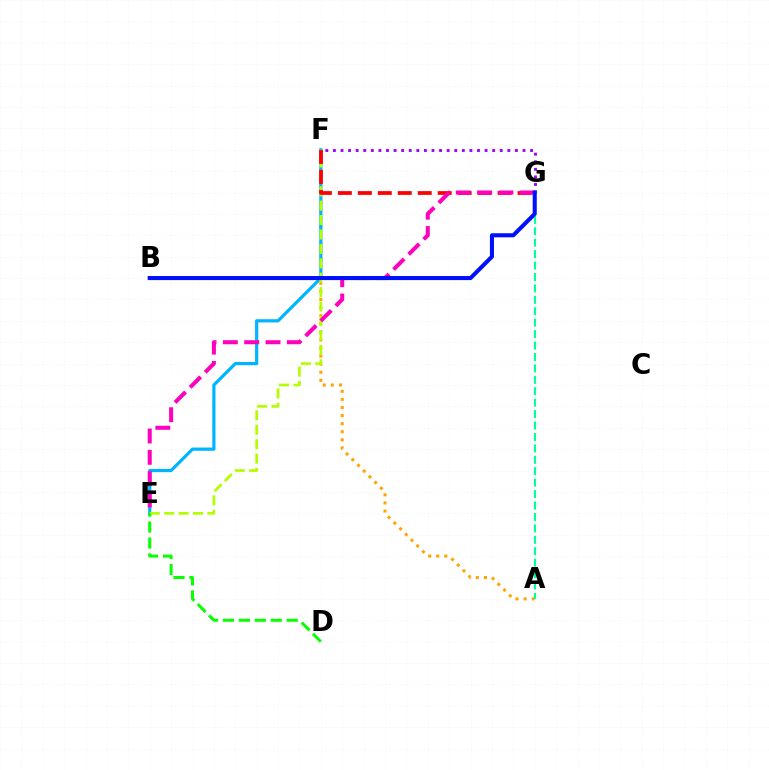{('A', 'F'): [{'color': '#ffa500', 'line_style': 'dotted', 'thickness': 2.2}], ('E', 'F'): [{'color': '#00b5ff', 'line_style': 'solid', 'thickness': 2.31}, {'color': '#b3ff00', 'line_style': 'dashed', 'thickness': 1.96}], ('F', 'G'): [{'color': '#ff0000', 'line_style': 'dashed', 'thickness': 2.71}, {'color': '#9b00ff', 'line_style': 'dotted', 'thickness': 2.06}], ('D', 'E'): [{'color': '#08ff00', 'line_style': 'dashed', 'thickness': 2.17}], ('A', 'G'): [{'color': '#00ff9d', 'line_style': 'dashed', 'thickness': 1.55}], ('E', 'G'): [{'color': '#ff00bd', 'line_style': 'dashed', 'thickness': 2.9}], ('B', 'G'): [{'color': '#0010ff', 'line_style': 'solid', 'thickness': 2.93}]}